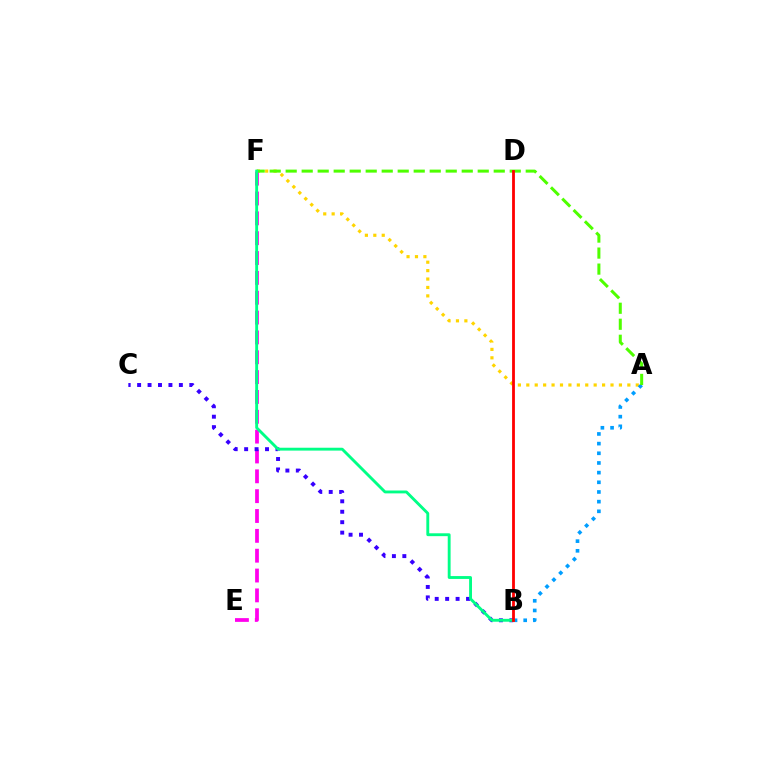{('A', 'F'): [{'color': '#ffd500', 'line_style': 'dotted', 'thickness': 2.29}, {'color': '#4fff00', 'line_style': 'dashed', 'thickness': 2.17}], ('E', 'F'): [{'color': '#ff00ed', 'line_style': 'dashed', 'thickness': 2.7}], ('A', 'B'): [{'color': '#009eff', 'line_style': 'dotted', 'thickness': 2.63}], ('B', 'C'): [{'color': '#3700ff', 'line_style': 'dotted', 'thickness': 2.84}], ('B', 'F'): [{'color': '#00ff86', 'line_style': 'solid', 'thickness': 2.07}], ('B', 'D'): [{'color': '#ff0000', 'line_style': 'solid', 'thickness': 2.02}]}